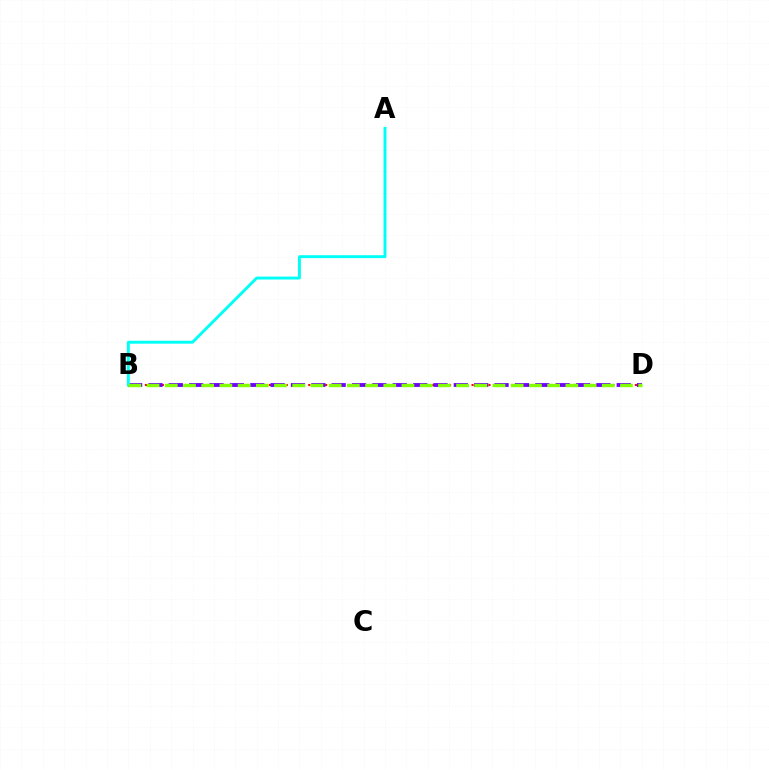{('B', 'D'): [{'color': '#ff0000', 'line_style': 'dotted', 'thickness': 1.53}, {'color': '#7200ff', 'line_style': 'dashed', 'thickness': 2.77}, {'color': '#84ff00', 'line_style': 'dashed', 'thickness': 2.47}], ('A', 'B'): [{'color': '#00fff6', 'line_style': 'solid', 'thickness': 2.11}]}